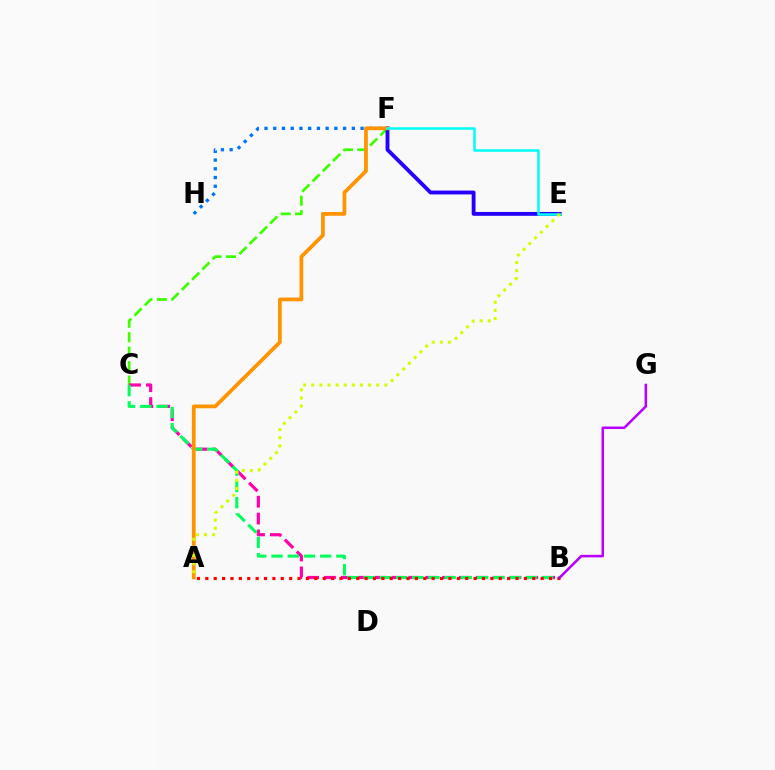{('F', 'H'): [{'color': '#0074ff', 'line_style': 'dotted', 'thickness': 2.37}], ('C', 'F'): [{'color': '#3dff00', 'line_style': 'dashed', 'thickness': 1.97}], ('E', 'F'): [{'color': '#2500ff', 'line_style': 'solid', 'thickness': 2.77}, {'color': '#00fff6', 'line_style': 'solid', 'thickness': 1.81}], ('B', 'C'): [{'color': '#ff00ac', 'line_style': 'dashed', 'thickness': 2.29}, {'color': '#00ff5c', 'line_style': 'dashed', 'thickness': 2.2}], ('A', 'F'): [{'color': '#ff9400', 'line_style': 'solid', 'thickness': 2.7}], ('A', 'B'): [{'color': '#ff0000', 'line_style': 'dotted', 'thickness': 2.28}], ('B', 'G'): [{'color': '#b900ff', 'line_style': 'solid', 'thickness': 1.82}], ('A', 'E'): [{'color': '#d1ff00', 'line_style': 'dotted', 'thickness': 2.21}]}